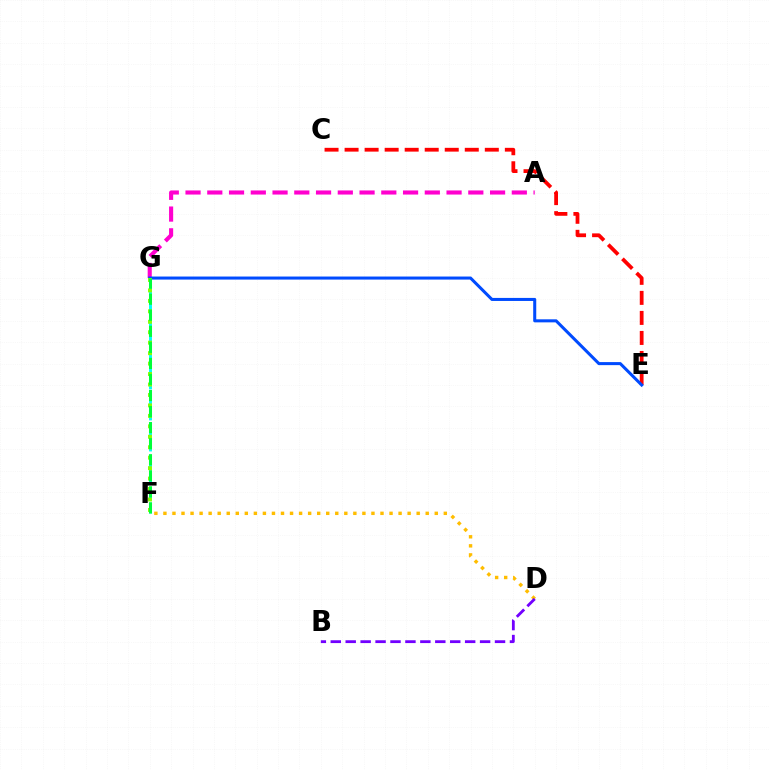{('A', 'G'): [{'color': '#ff00cf', 'line_style': 'dashed', 'thickness': 2.95}], ('C', 'E'): [{'color': '#ff0000', 'line_style': 'dashed', 'thickness': 2.72}], ('D', 'F'): [{'color': '#ffbd00', 'line_style': 'dotted', 'thickness': 2.46}], ('F', 'G'): [{'color': '#00fff6', 'line_style': 'dashed', 'thickness': 2.11}, {'color': '#84ff00', 'line_style': 'dotted', 'thickness': 2.84}, {'color': '#00ff39', 'line_style': 'dashed', 'thickness': 2.18}], ('E', 'G'): [{'color': '#004bff', 'line_style': 'solid', 'thickness': 2.19}], ('B', 'D'): [{'color': '#7200ff', 'line_style': 'dashed', 'thickness': 2.03}]}